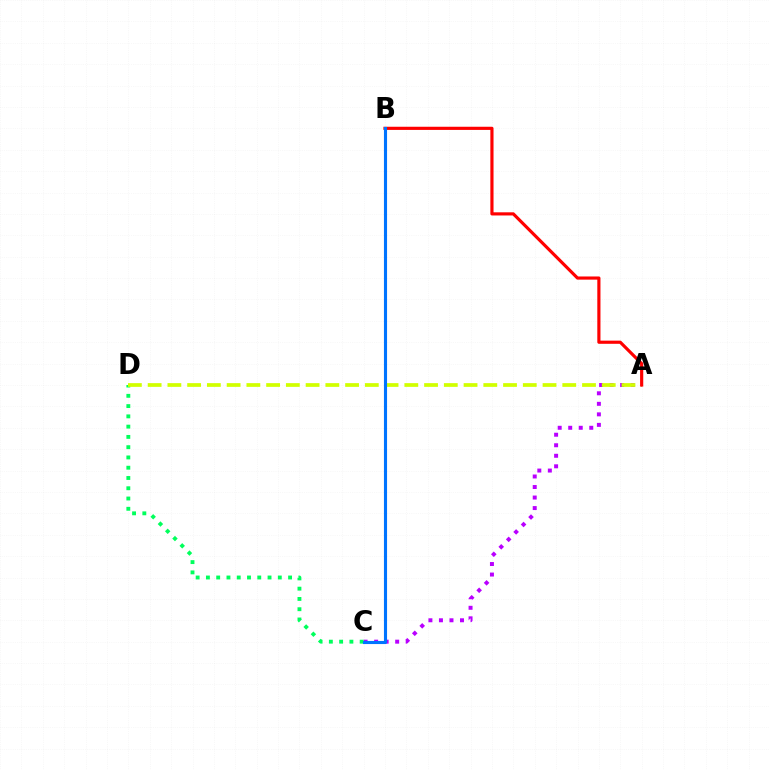{('A', 'C'): [{'color': '#b900ff', 'line_style': 'dotted', 'thickness': 2.86}], ('C', 'D'): [{'color': '#00ff5c', 'line_style': 'dotted', 'thickness': 2.79}], ('A', 'D'): [{'color': '#d1ff00', 'line_style': 'dashed', 'thickness': 2.68}], ('A', 'B'): [{'color': '#ff0000', 'line_style': 'solid', 'thickness': 2.28}], ('B', 'C'): [{'color': '#0074ff', 'line_style': 'solid', 'thickness': 2.24}]}